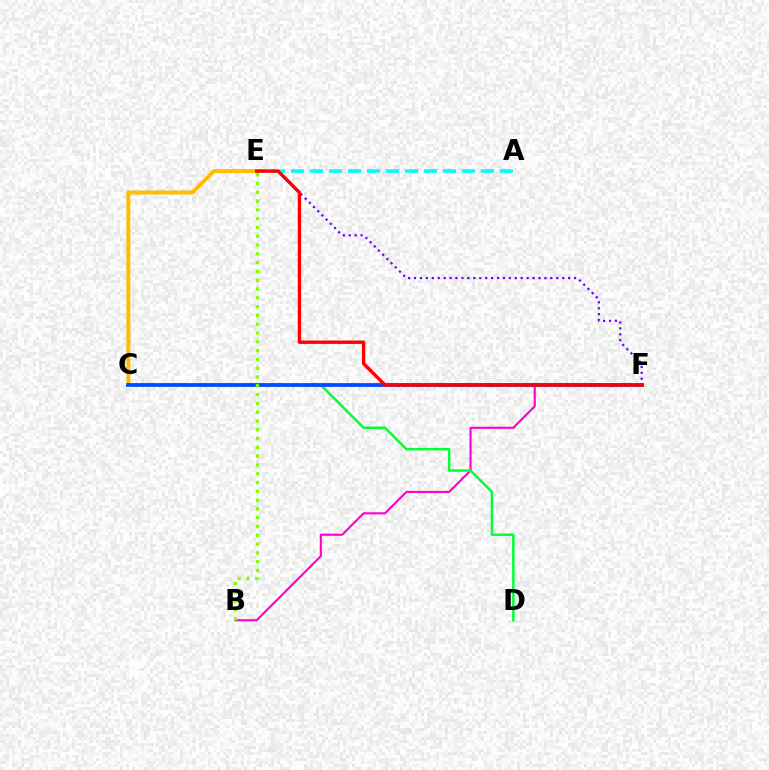{('B', 'F'): [{'color': '#ff00cf', 'line_style': 'solid', 'thickness': 1.54}], ('C', 'E'): [{'color': '#ffbd00', 'line_style': 'solid', 'thickness': 2.84}], ('E', 'F'): [{'color': '#7200ff', 'line_style': 'dotted', 'thickness': 1.61}, {'color': '#ff0000', 'line_style': 'solid', 'thickness': 2.42}], ('A', 'E'): [{'color': '#00fff6', 'line_style': 'dashed', 'thickness': 2.58}], ('C', 'D'): [{'color': '#00ff39', 'line_style': 'solid', 'thickness': 1.79}], ('C', 'F'): [{'color': '#004bff', 'line_style': 'solid', 'thickness': 2.72}], ('B', 'E'): [{'color': '#84ff00', 'line_style': 'dotted', 'thickness': 2.39}]}